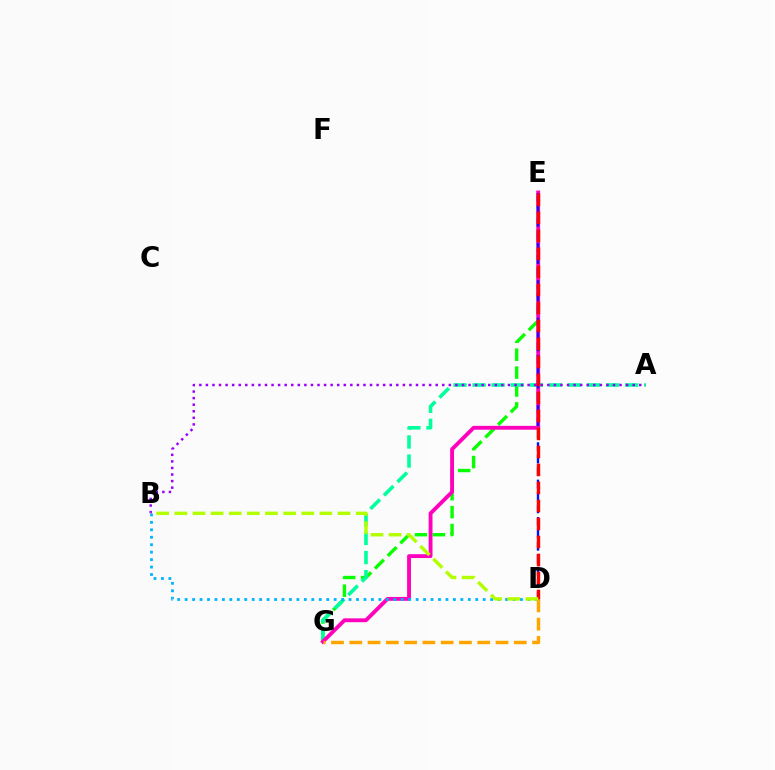{('E', 'G'): [{'color': '#08ff00', 'line_style': 'dashed', 'thickness': 2.43}, {'color': '#ff00bd', 'line_style': 'solid', 'thickness': 2.78}], ('A', 'G'): [{'color': '#00ff9d', 'line_style': 'dashed', 'thickness': 2.59}], ('B', 'D'): [{'color': '#00b5ff', 'line_style': 'dotted', 'thickness': 2.02}, {'color': '#b3ff00', 'line_style': 'dashed', 'thickness': 2.46}], ('D', 'E'): [{'color': '#0010ff', 'line_style': 'dashed', 'thickness': 1.69}, {'color': '#ff0000', 'line_style': 'dashed', 'thickness': 2.45}], ('D', 'G'): [{'color': '#ffa500', 'line_style': 'dashed', 'thickness': 2.48}], ('A', 'B'): [{'color': '#9b00ff', 'line_style': 'dotted', 'thickness': 1.78}]}